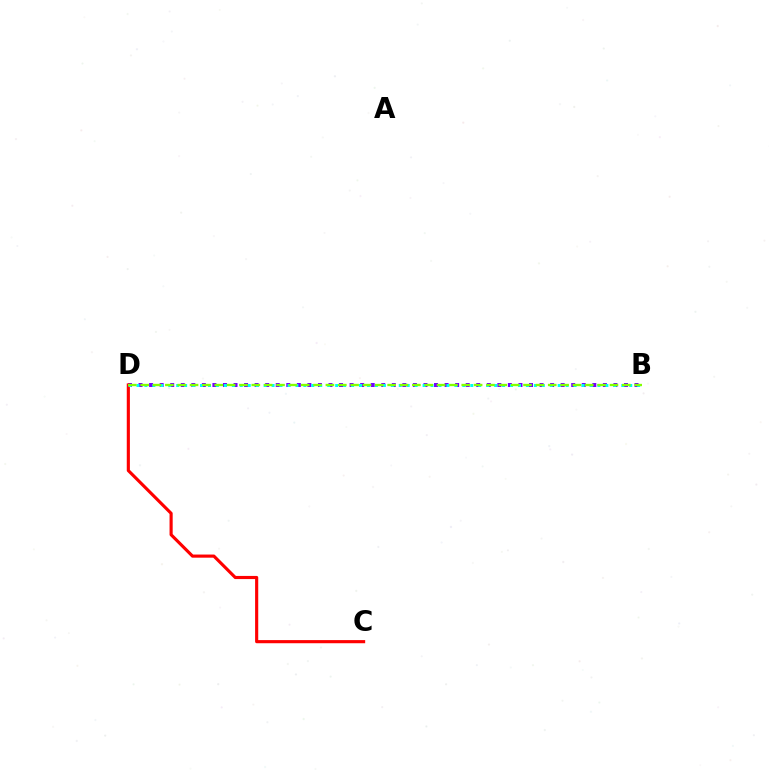{('B', 'D'): [{'color': '#7200ff', 'line_style': 'dotted', 'thickness': 2.87}, {'color': '#00fff6', 'line_style': 'dotted', 'thickness': 2.16}, {'color': '#84ff00', 'line_style': 'dashed', 'thickness': 1.68}], ('C', 'D'): [{'color': '#ff0000', 'line_style': 'solid', 'thickness': 2.26}]}